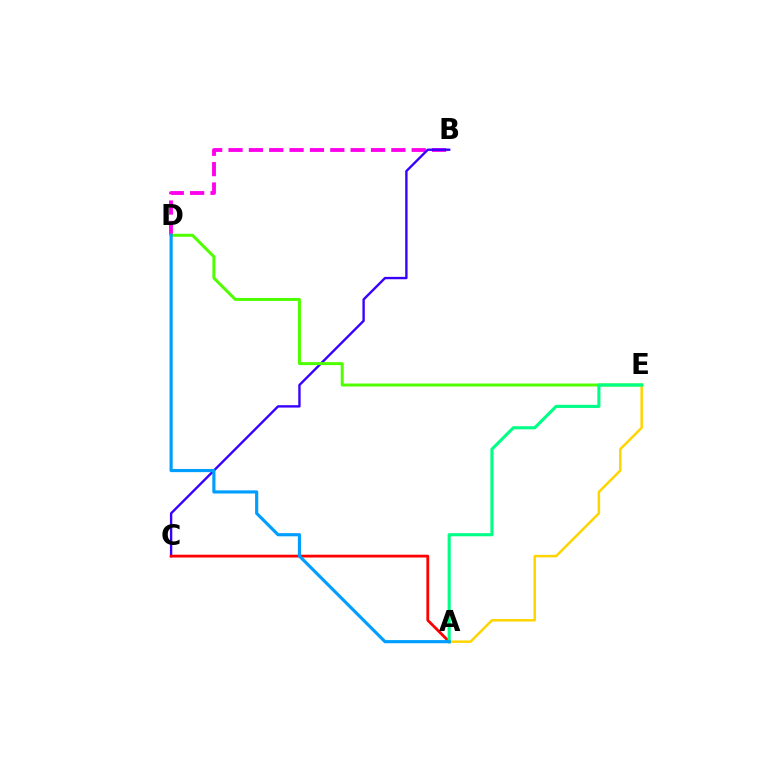{('B', 'D'): [{'color': '#ff00ed', 'line_style': 'dashed', 'thickness': 2.76}], ('A', 'E'): [{'color': '#ffd500', 'line_style': 'solid', 'thickness': 1.8}, {'color': '#00ff86', 'line_style': 'solid', 'thickness': 2.24}], ('B', 'C'): [{'color': '#3700ff', 'line_style': 'solid', 'thickness': 1.71}], ('A', 'C'): [{'color': '#ff0000', 'line_style': 'solid', 'thickness': 2.02}], ('D', 'E'): [{'color': '#4fff00', 'line_style': 'solid', 'thickness': 2.15}], ('A', 'D'): [{'color': '#009eff', 'line_style': 'solid', 'thickness': 2.27}]}